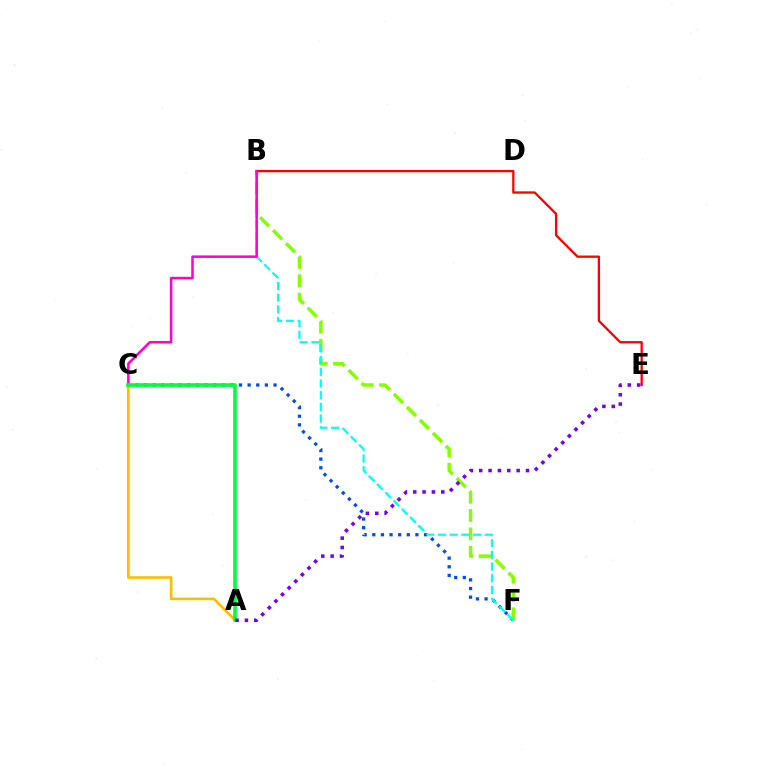{('C', 'F'): [{'color': '#004bff', 'line_style': 'dotted', 'thickness': 2.34}], ('B', 'F'): [{'color': '#84ff00', 'line_style': 'dashed', 'thickness': 2.5}, {'color': '#00fff6', 'line_style': 'dashed', 'thickness': 1.59}], ('B', 'E'): [{'color': '#ff0000', 'line_style': 'solid', 'thickness': 1.66}], ('A', 'C'): [{'color': '#ffbd00', 'line_style': 'solid', 'thickness': 1.9}, {'color': '#00ff39', 'line_style': 'solid', 'thickness': 2.6}], ('B', 'C'): [{'color': '#ff00cf', 'line_style': 'solid', 'thickness': 1.82}], ('A', 'E'): [{'color': '#7200ff', 'line_style': 'dotted', 'thickness': 2.54}]}